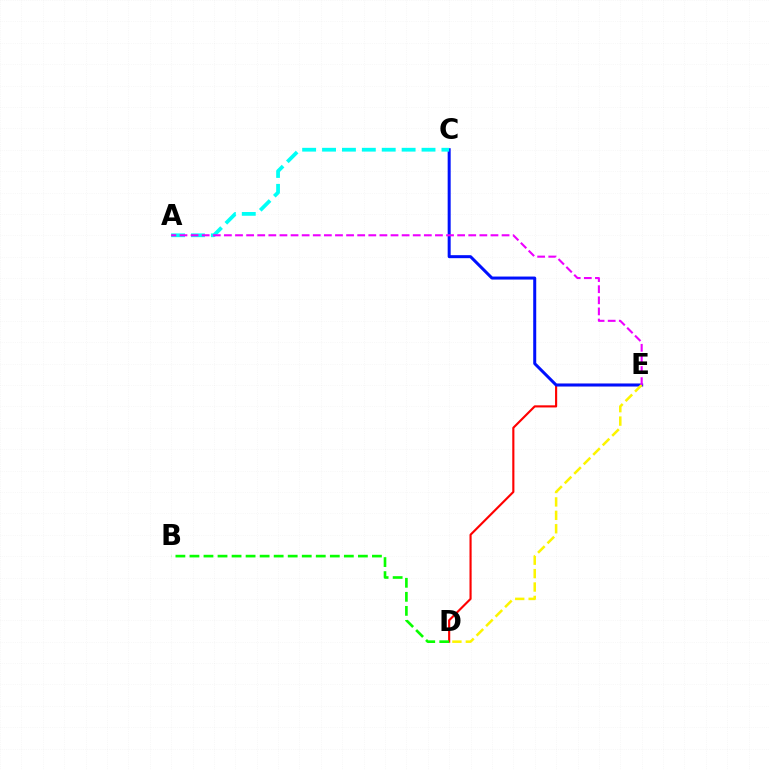{('D', 'E'): [{'color': '#ff0000', 'line_style': 'solid', 'thickness': 1.54}, {'color': '#fcf500', 'line_style': 'dashed', 'thickness': 1.82}], ('C', 'E'): [{'color': '#0010ff', 'line_style': 'solid', 'thickness': 2.17}], ('B', 'D'): [{'color': '#08ff00', 'line_style': 'dashed', 'thickness': 1.91}], ('A', 'C'): [{'color': '#00fff6', 'line_style': 'dashed', 'thickness': 2.7}], ('A', 'E'): [{'color': '#ee00ff', 'line_style': 'dashed', 'thickness': 1.51}]}